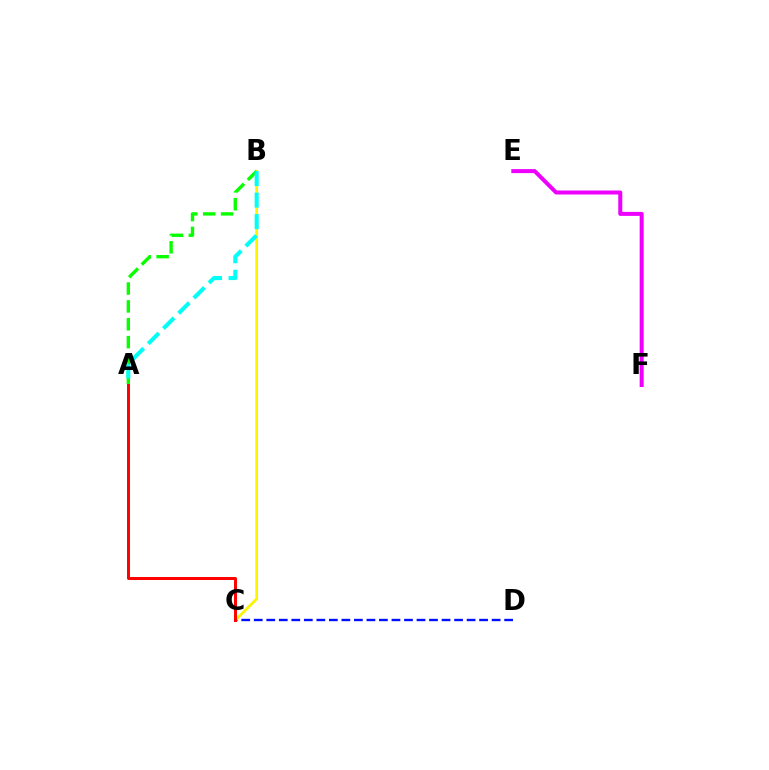{('C', 'D'): [{'color': '#0010ff', 'line_style': 'dashed', 'thickness': 1.7}], ('B', 'C'): [{'color': '#fcf500', 'line_style': 'solid', 'thickness': 1.97}], ('A', 'B'): [{'color': '#08ff00', 'line_style': 'dashed', 'thickness': 2.43}, {'color': '#00fff6', 'line_style': 'dashed', 'thickness': 2.92}], ('A', 'C'): [{'color': '#ff0000', 'line_style': 'solid', 'thickness': 2.14}], ('E', 'F'): [{'color': '#ee00ff', 'line_style': 'solid', 'thickness': 2.89}]}